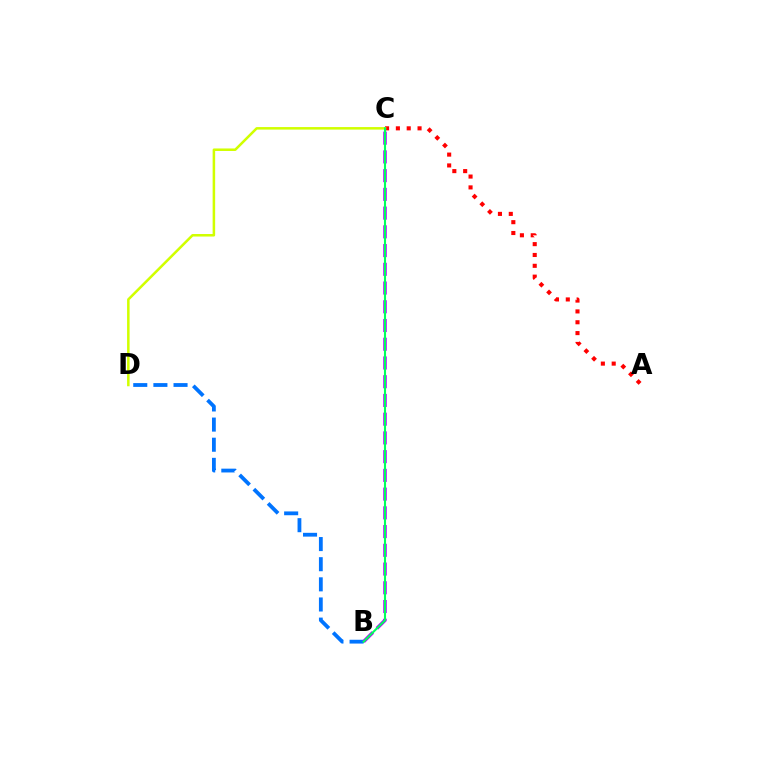{('A', 'C'): [{'color': '#ff0000', 'line_style': 'dotted', 'thickness': 2.94}], ('B', 'D'): [{'color': '#0074ff', 'line_style': 'dashed', 'thickness': 2.74}], ('B', 'C'): [{'color': '#b900ff', 'line_style': 'dashed', 'thickness': 2.54}, {'color': '#00ff5c', 'line_style': 'solid', 'thickness': 1.52}], ('C', 'D'): [{'color': '#d1ff00', 'line_style': 'solid', 'thickness': 1.82}]}